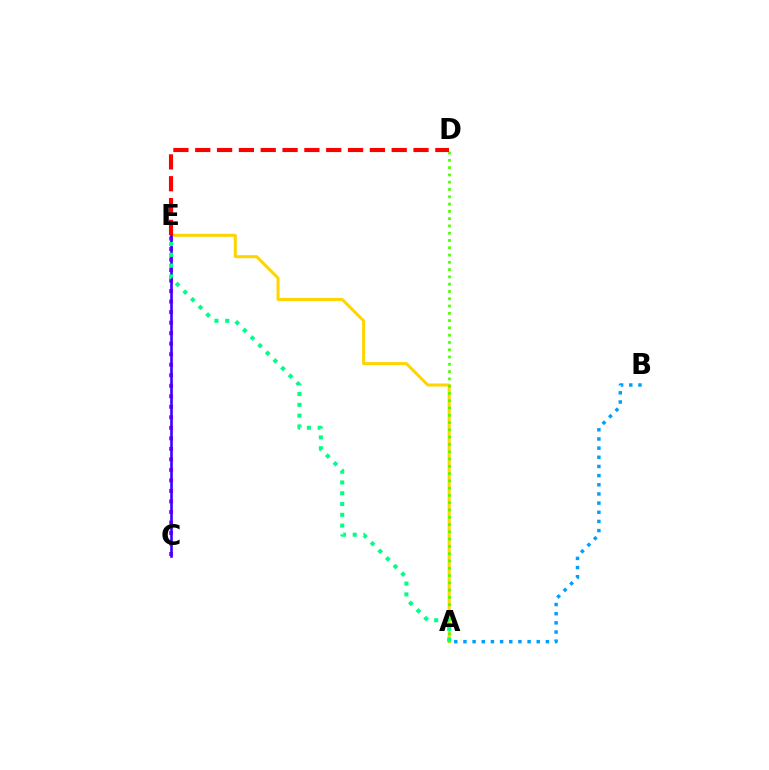{('A', 'B'): [{'color': '#009eff', 'line_style': 'dotted', 'thickness': 2.49}], ('A', 'E'): [{'color': '#ffd500', 'line_style': 'solid', 'thickness': 2.17}, {'color': '#00ff86', 'line_style': 'dotted', 'thickness': 2.93}], ('A', 'D'): [{'color': '#4fff00', 'line_style': 'dotted', 'thickness': 1.98}], ('C', 'E'): [{'color': '#ff00ed', 'line_style': 'dotted', 'thickness': 2.86}, {'color': '#3700ff', 'line_style': 'solid', 'thickness': 1.87}], ('D', 'E'): [{'color': '#ff0000', 'line_style': 'dashed', 'thickness': 2.97}]}